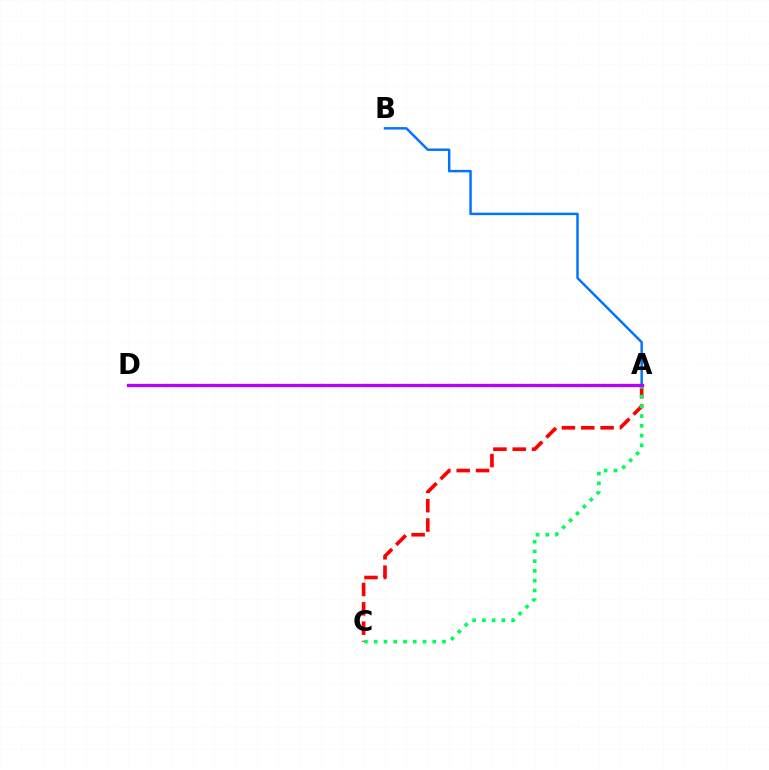{('A', 'D'): [{'color': '#d1ff00', 'line_style': 'dotted', 'thickness': 2.48}, {'color': '#b900ff', 'line_style': 'solid', 'thickness': 2.37}], ('A', 'C'): [{'color': '#ff0000', 'line_style': 'dashed', 'thickness': 2.63}, {'color': '#00ff5c', 'line_style': 'dotted', 'thickness': 2.65}], ('A', 'B'): [{'color': '#0074ff', 'line_style': 'solid', 'thickness': 1.77}]}